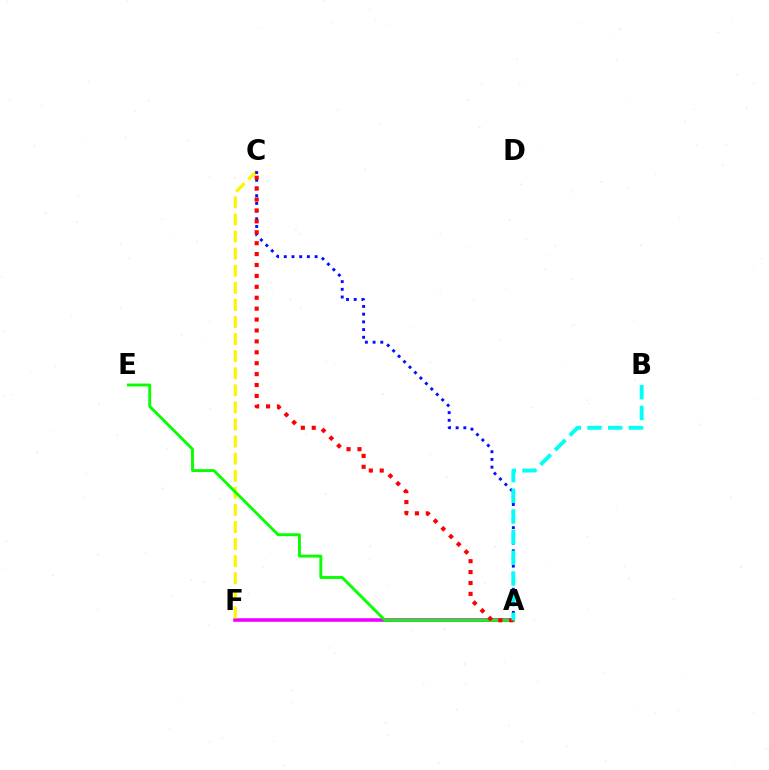{('A', 'F'): [{'color': '#ee00ff', 'line_style': 'solid', 'thickness': 2.56}], ('C', 'F'): [{'color': '#fcf500', 'line_style': 'dashed', 'thickness': 2.32}], ('A', 'C'): [{'color': '#0010ff', 'line_style': 'dotted', 'thickness': 2.09}, {'color': '#ff0000', 'line_style': 'dotted', 'thickness': 2.96}], ('A', 'E'): [{'color': '#08ff00', 'line_style': 'solid', 'thickness': 2.08}], ('A', 'B'): [{'color': '#00fff6', 'line_style': 'dashed', 'thickness': 2.81}]}